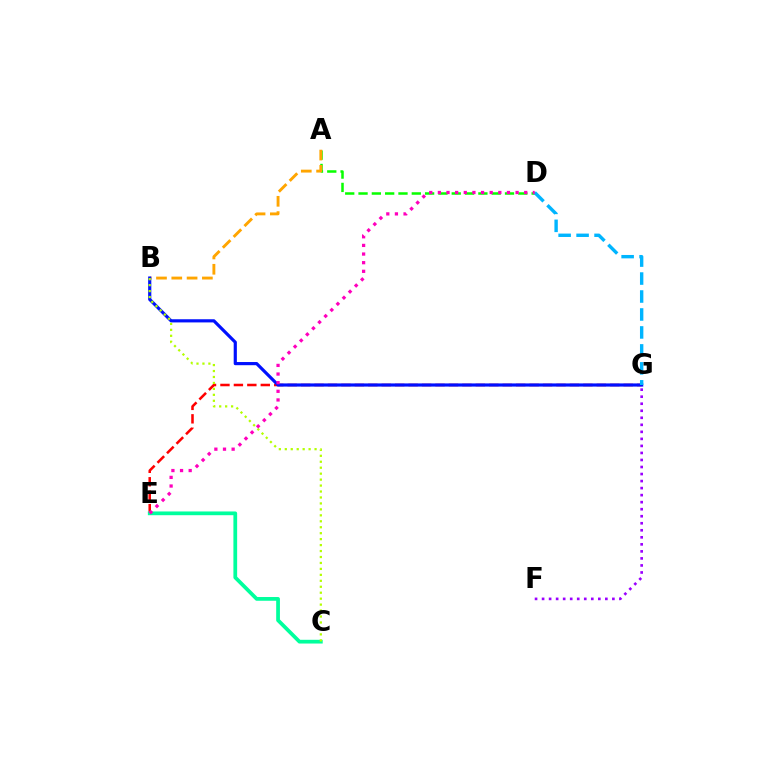{('F', 'G'): [{'color': '#9b00ff', 'line_style': 'dotted', 'thickness': 1.91}], ('E', 'G'): [{'color': '#ff0000', 'line_style': 'dashed', 'thickness': 1.83}], ('A', 'D'): [{'color': '#08ff00', 'line_style': 'dashed', 'thickness': 1.81}], ('A', 'B'): [{'color': '#ffa500', 'line_style': 'dashed', 'thickness': 2.08}], ('C', 'E'): [{'color': '#00ff9d', 'line_style': 'solid', 'thickness': 2.69}], ('B', 'G'): [{'color': '#0010ff', 'line_style': 'solid', 'thickness': 2.28}], ('B', 'C'): [{'color': '#b3ff00', 'line_style': 'dotted', 'thickness': 1.62}], ('D', 'G'): [{'color': '#00b5ff', 'line_style': 'dashed', 'thickness': 2.44}], ('D', 'E'): [{'color': '#ff00bd', 'line_style': 'dotted', 'thickness': 2.35}]}